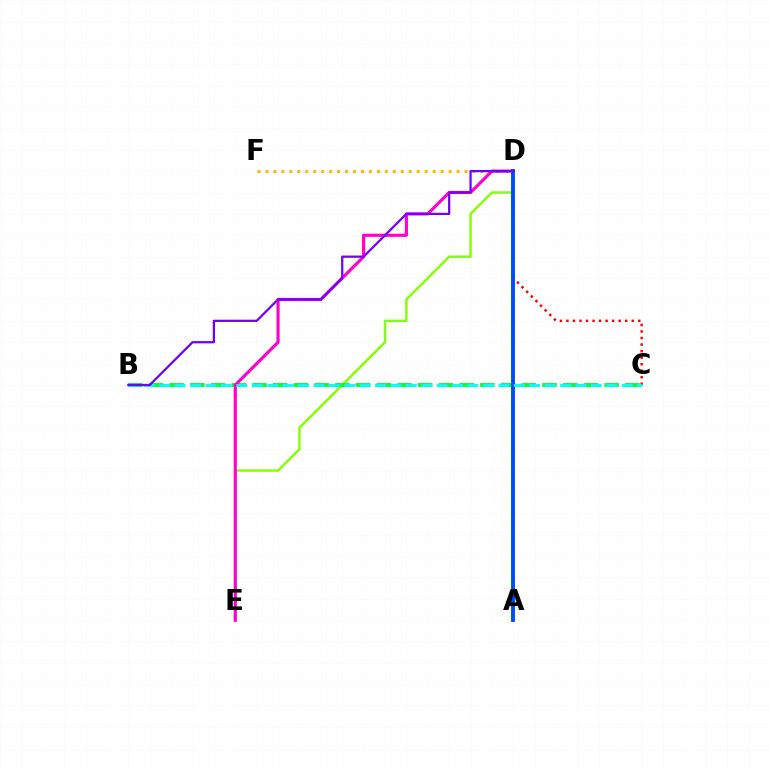{('C', 'D'): [{'color': '#ff0000', 'line_style': 'dotted', 'thickness': 1.77}], ('D', 'E'): [{'color': '#84ff00', 'line_style': 'solid', 'thickness': 1.73}, {'color': '#ff00cf', 'line_style': 'solid', 'thickness': 2.26}], ('D', 'F'): [{'color': '#ffbd00', 'line_style': 'dotted', 'thickness': 2.16}], ('B', 'C'): [{'color': '#00ff39', 'line_style': 'dashed', 'thickness': 2.81}, {'color': '#00fff6', 'line_style': 'dashed', 'thickness': 2.09}], ('A', 'D'): [{'color': '#004bff', 'line_style': 'solid', 'thickness': 2.81}], ('B', 'D'): [{'color': '#7200ff', 'line_style': 'solid', 'thickness': 1.62}]}